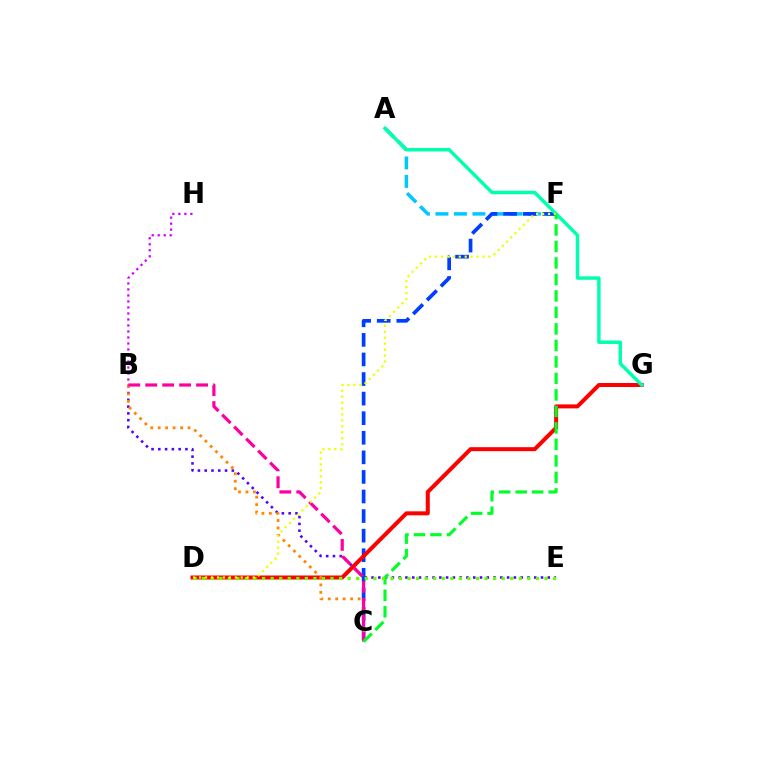{('B', 'E'): [{'color': '#4f00ff', 'line_style': 'dotted', 'thickness': 1.84}], ('A', 'F'): [{'color': '#00c7ff', 'line_style': 'dashed', 'thickness': 2.51}], ('C', 'F'): [{'color': '#003fff', 'line_style': 'dashed', 'thickness': 2.66}, {'color': '#00ff27', 'line_style': 'dashed', 'thickness': 2.24}], ('D', 'G'): [{'color': '#ff0000', 'line_style': 'solid', 'thickness': 2.88}], ('B', 'H'): [{'color': '#d600ff', 'line_style': 'dotted', 'thickness': 1.63}], ('A', 'G'): [{'color': '#00ffaf', 'line_style': 'solid', 'thickness': 2.49}], ('B', 'C'): [{'color': '#ff8800', 'line_style': 'dotted', 'thickness': 2.03}, {'color': '#ff00a0', 'line_style': 'dashed', 'thickness': 2.3}], ('D', 'E'): [{'color': '#66ff00', 'line_style': 'dotted', 'thickness': 2.33}], ('D', 'F'): [{'color': '#eeff00', 'line_style': 'dotted', 'thickness': 1.62}]}